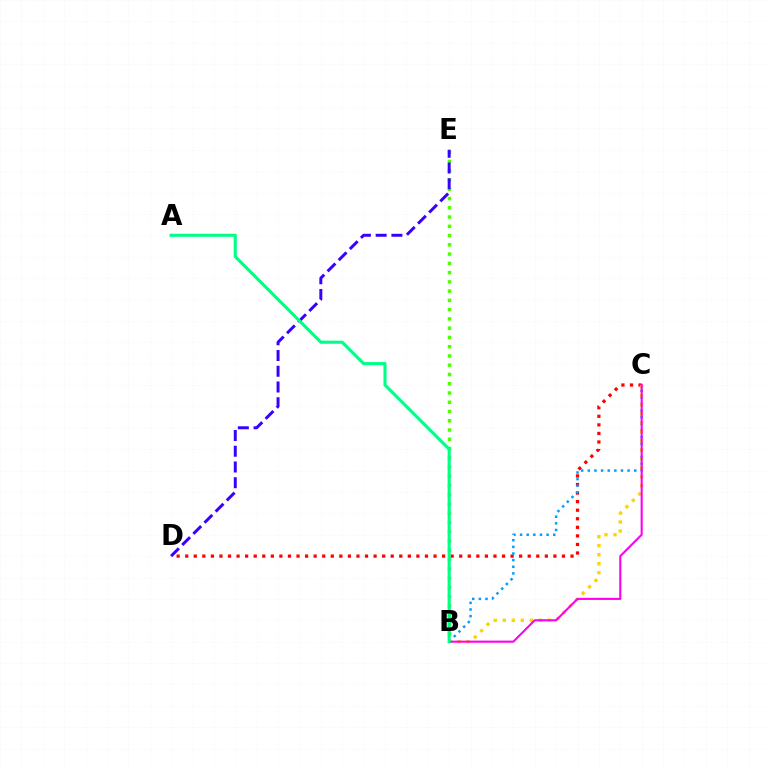{('B', 'E'): [{'color': '#4fff00', 'line_style': 'dotted', 'thickness': 2.52}], ('C', 'D'): [{'color': '#ff0000', 'line_style': 'dotted', 'thickness': 2.33}], ('B', 'C'): [{'color': '#009eff', 'line_style': 'dotted', 'thickness': 1.8}, {'color': '#ffd500', 'line_style': 'dotted', 'thickness': 2.45}, {'color': '#ff00ed', 'line_style': 'solid', 'thickness': 1.51}], ('D', 'E'): [{'color': '#3700ff', 'line_style': 'dashed', 'thickness': 2.14}], ('A', 'B'): [{'color': '#00ff86', 'line_style': 'solid', 'thickness': 2.24}]}